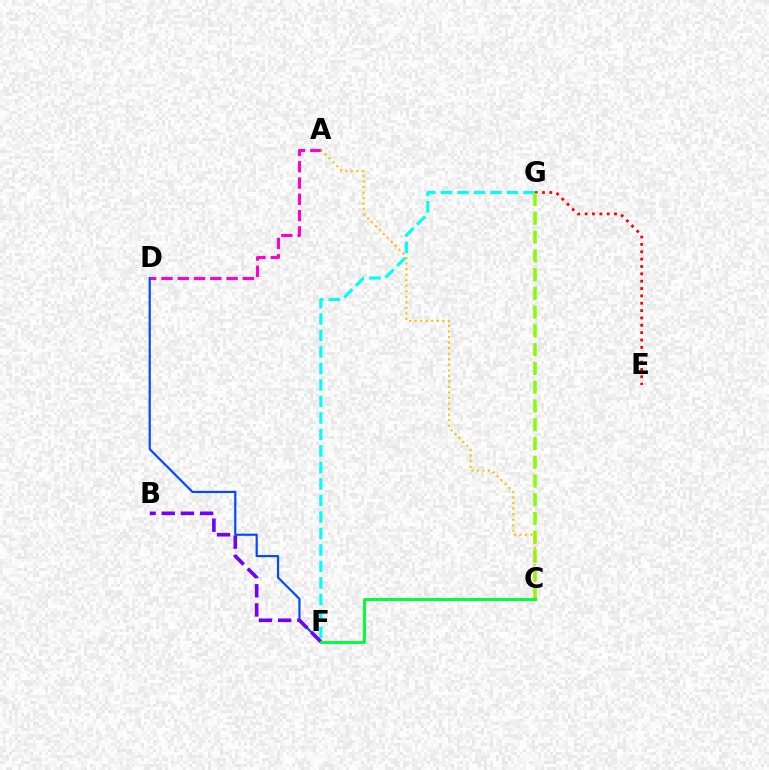{('E', 'G'): [{'color': '#ff0000', 'line_style': 'dotted', 'thickness': 2.0}], ('F', 'G'): [{'color': '#00fff6', 'line_style': 'dashed', 'thickness': 2.24}], ('C', 'G'): [{'color': '#84ff00', 'line_style': 'dashed', 'thickness': 2.55}], ('A', 'D'): [{'color': '#ff00cf', 'line_style': 'dashed', 'thickness': 2.21}], ('D', 'F'): [{'color': '#004bff', 'line_style': 'solid', 'thickness': 1.57}], ('A', 'C'): [{'color': '#ffbd00', 'line_style': 'dotted', 'thickness': 1.51}], ('B', 'F'): [{'color': '#7200ff', 'line_style': 'dashed', 'thickness': 2.6}], ('C', 'F'): [{'color': '#00ff39', 'line_style': 'solid', 'thickness': 2.12}]}